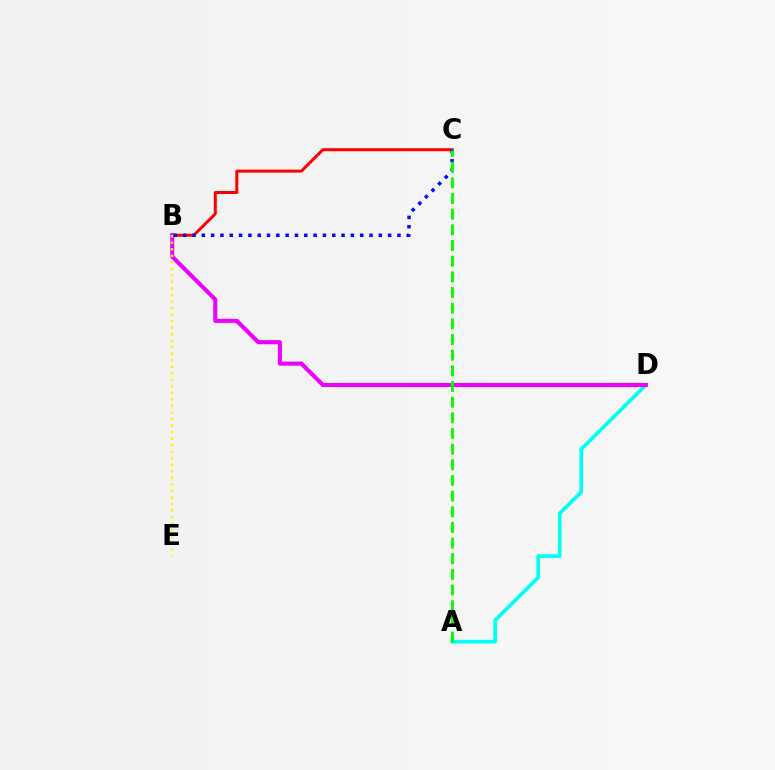{('B', 'C'): [{'color': '#ff0000', 'line_style': 'solid', 'thickness': 2.16}, {'color': '#0010ff', 'line_style': 'dotted', 'thickness': 2.53}], ('A', 'D'): [{'color': '#00fff6', 'line_style': 'solid', 'thickness': 2.64}], ('B', 'D'): [{'color': '#ee00ff', 'line_style': 'solid', 'thickness': 2.94}], ('B', 'E'): [{'color': '#fcf500', 'line_style': 'dotted', 'thickness': 1.77}], ('A', 'C'): [{'color': '#08ff00', 'line_style': 'dashed', 'thickness': 2.13}]}